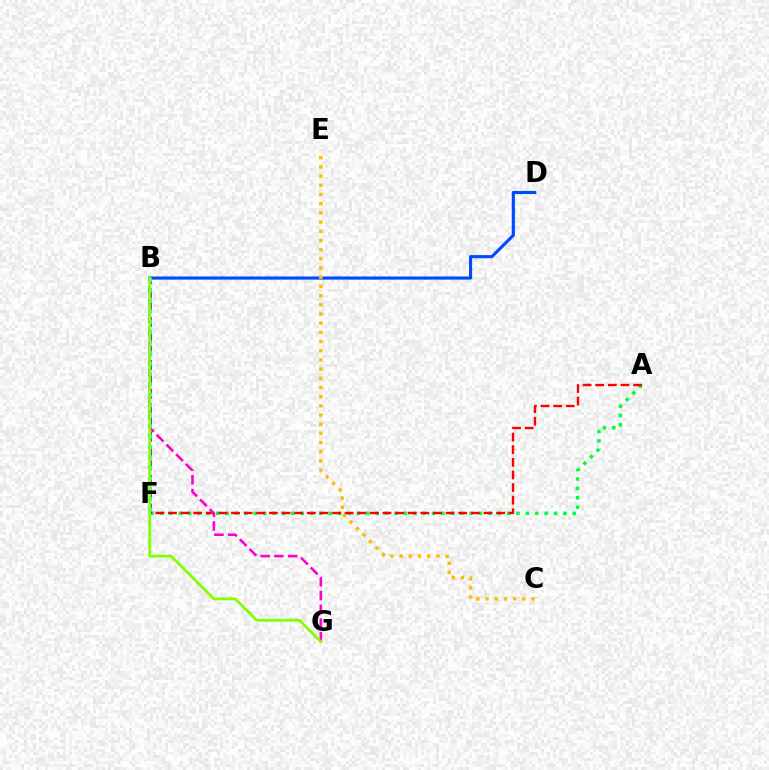{('B', 'D'): [{'color': '#004bff', 'line_style': 'solid', 'thickness': 2.27}], ('C', 'E'): [{'color': '#ffbd00', 'line_style': 'dotted', 'thickness': 2.5}], ('A', 'F'): [{'color': '#00ff39', 'line_style': 'dotted', 'thickness': 2.55}, {'color': '#ff0000', 'line_style': 'dashed', 'thickness': 1.71}], ('B', 'F'): [{'color': '#7200ff', 'line_style': 'dashed', 'thickness': 1.95}, {'color': '#00fff6', 'line_style': 'dotted', 'thickness': 2.84}], ('B', 'G'): [{'color': '#ff00cf', 'line_style': 'dashed', 'thickness': 1.87}, {'color': '#84ff00', 'line_style': 'solid', 'thickness': 2.02}]}